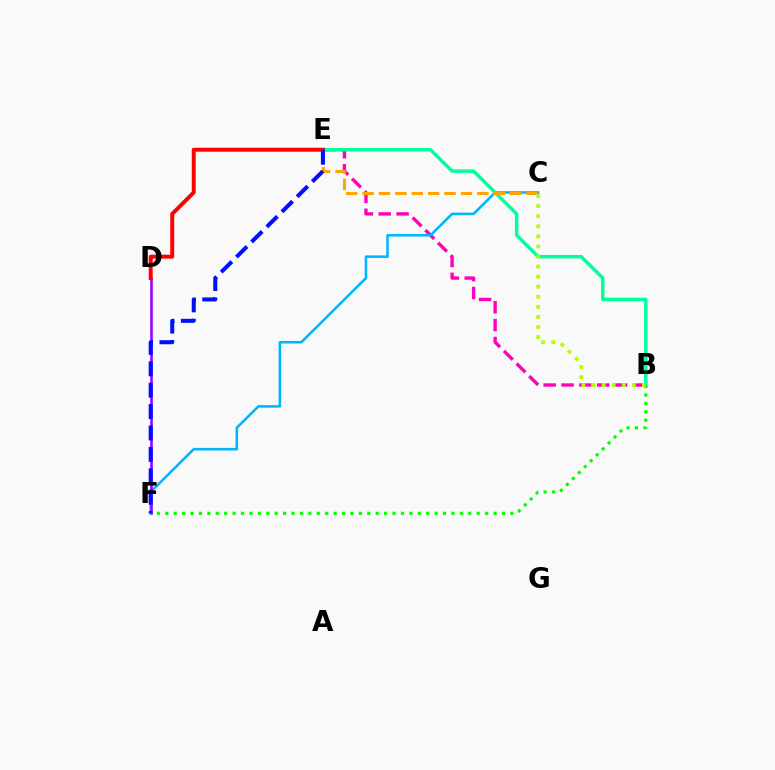{('B', 'E'): [{'color': '#ff00bd', 'line_style': 'dashed', 'thickness': 2.43}, {'color': '#00ff9d', 'line_style': 'solid', 'thickness': 2.51}], ('C', 'F'): [{'color': '#00b5ff', 'line_style': 'solid', 'thickness': 1.84}], ('C', 'E'): [{'color': '#ffa500', 'line_style': 'dashed', 'thickness': 2.23}], ('D', 'F'): [{'color': '#9b00ff', 'line_style': 'solid', 'thickness': 1.85}], ('D', 'E'): [{'color': '#ff0000', 'line_style': 'solid', 'thickness': 2.84}], ('B', 'F'): [{'color': '#08ff00', 'line_style': 'dotted', 'thickness': 2.29}], ('E', 'F'): [{'color': '#0010ff', 'line_style': 'dashed', 'thickness': 2.91}], ('B', 'C'): [{'color': '#b3ff00', 'line_style': 'dotted', 'thickness': 2.74}]}